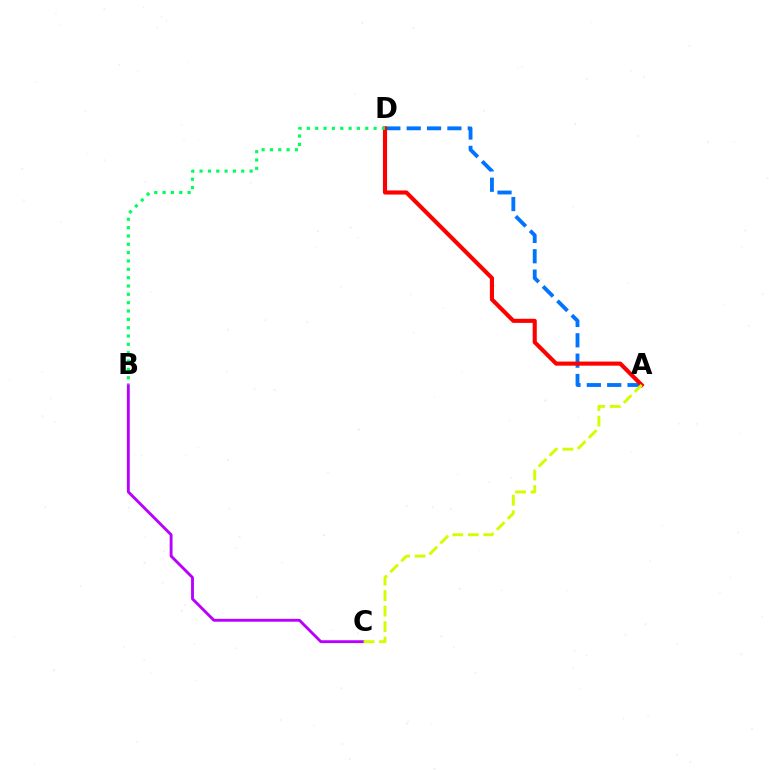{('A', 'D'): [{'color': '#0074ff', 'line_style': 'dashed', 'thickness': 2.76}, {'color': '#ff0000', 'line_style': 'solid', 'thickness': 2.96}], ('B', 'C'): [{'color': '#b900ff', 'line_style': 'solid', 'thickness': 2.06}], ('B', 'D'): [{'color': '#00ff5c', 'line_style': 'dotted', 'thickness': 2.27}], ('A', 'C'): [{'color': '#d1ff00', 'line_style': 'dashed', 'thickness': 2.11}]}